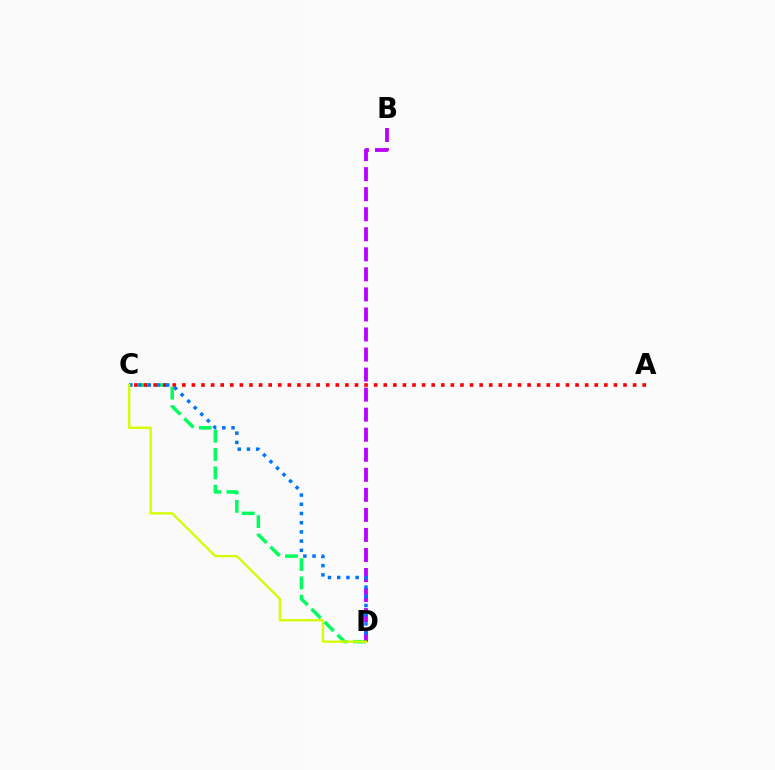{('C', 'D'): [{'color': '#00ff5c', 'line_style': 'dashed', 'thickness': 2.49}, {'color': '#0074ff', 'line_style': 'dotted', 'thickness': 2.5}, {'color': '#d1ff00', 'line_style': 'solid', 'thickness': 1.67}], ('A', 'C'): [{'color': '#ff0000', 'line_style': 'dotted', 'thickness': 2.61}], ('B', 'D'): [{'color': '#b900ff', 'line_style': 'dashed', 'thickness': 2.72}]}